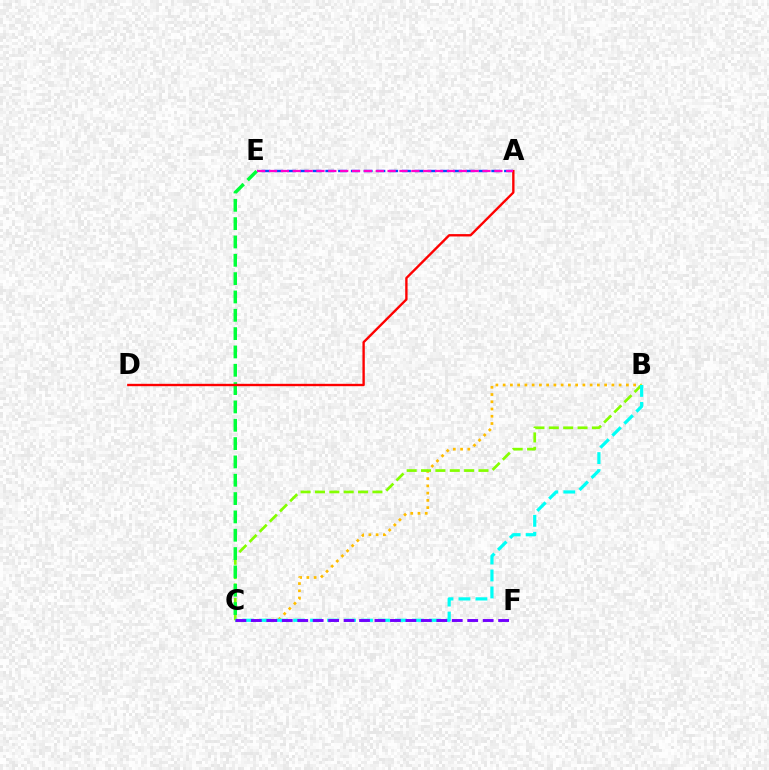{('A', 'E'): [{'color': '#004bff', 'line_style': 'dashed', 'thickness': 1.73}, {'color': '#ff00cf', 'line_style': 'dashed', 'thickness': 1.61}], ('B', 'C'): [{'color': '#ffbd00', 'line_style': 'dotted', 'thickness': 1.97}, {'color': '#84ff00', 'line_style': 'dashed', 'thickness': 1.95}, {'color': '#00fff6', 'line_style': 'dashed', 'thickness': 2.31}], ('C', 'E'): [{'color': '#00ff39', 'line_style': 'dashed', 'thickness': 2.49}], ('C', 'F'): [{'color': '#7200ff', 'line_style': 'dashed', 'thickness': 2.1}], ('A', 'D'): [{'color': '#ff0000', 'line_style': 'solid', 'thickness': 1.7}]}